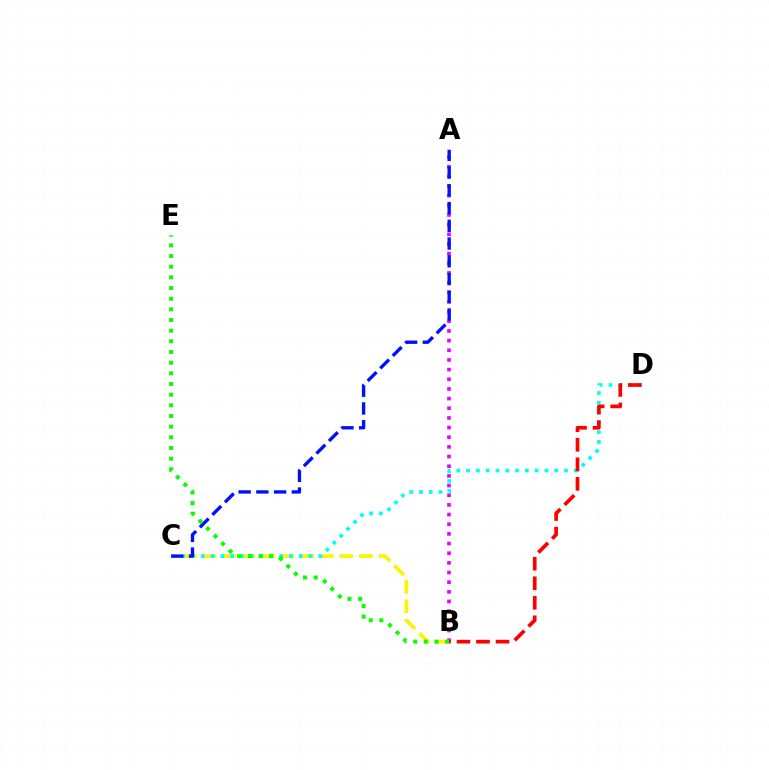{('B', 'C'): [{'color': '#fcf500', 'line_style': 'dashed', 'thickness': 2.66}], ('A', 'B'): [{'color': '#ee00ff', 'line_style': 'dotted', 'thickness': 2.63}], ('C', 'D'): [{'color': '#00fff6', 'line_style': 'dotted', 'thickness': 2.66}], ('B', 'E'): [{'color': '#08ff00', 'line_style': 'dotted', 'thickness': 2.9}], ('A', 'C'): [{'color': '#0010ff', 'line_style': 'dashed', 'thickness': 2.41}], ('B', 'D'): [{'color': '#ff0000', 'line_style': 'dashed', 'thickness': 2.65}]}